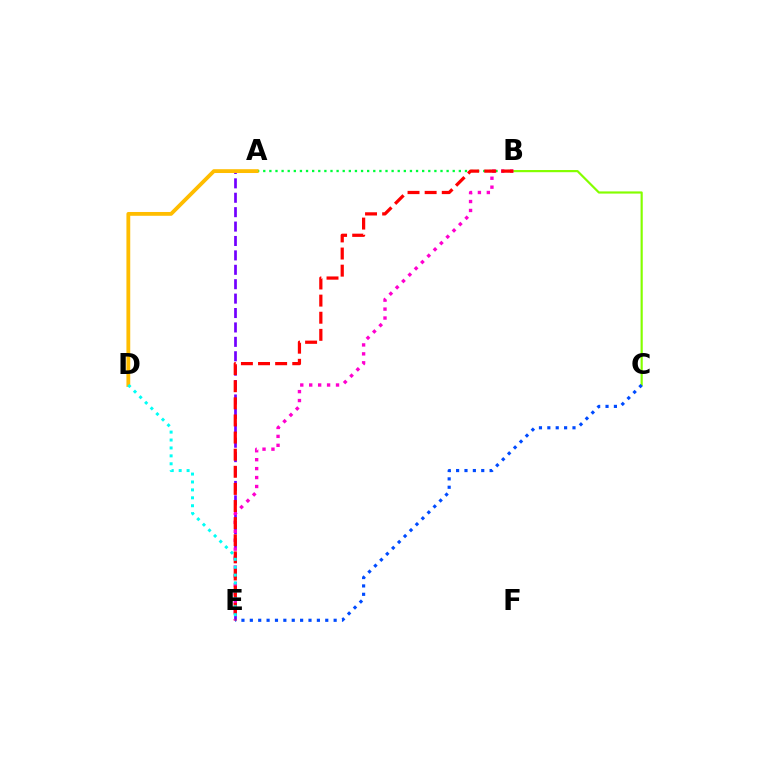{('B', 'C'): [{'color': '#84ff00', 'line_style': 'solid', 'thickness': 1.57}], ('A', 'E'): [{'color': '#7200ff', 'line_style': 'dashed', 'thickness': 1.96}], ('A', 'B'): [{'color': '#00ff39', 'line_style': 'dotted', 'thickness': 1.66}], ('B', 'E'): [{'color': '#ff00cf', 'line_style': 'dotted', 'thickness': 2.43}, {'color': '#ff0000', 'line_style': 'dashed', 'thickness': 2.33}], ('C', 'E'): [{'color': '#004bff', 'line_style': 'dotted', 'thickness': 2.28}], ('A', 'D'): [{'color': '#ffbd00', 'line_style': 'solid', 'thickness': 2.74}], ('D', 'E'): [{'color': '#00fff6', 'line_style': 'dotted', 'thickness': 2.15}]}